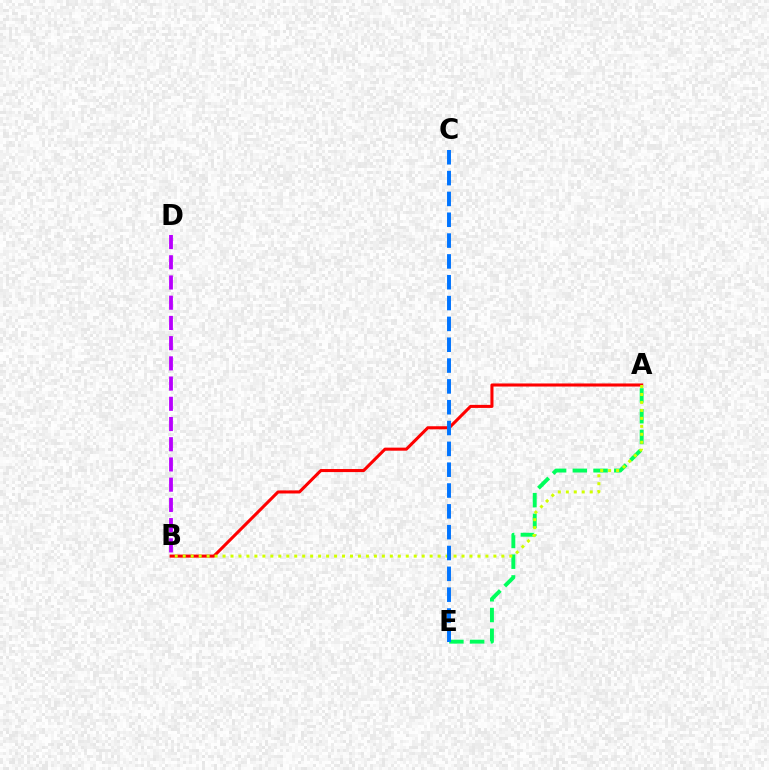{('B', 'D'): [{'color': '#b900ff', 'line_style': 'dashed', 'thickness': 2.75}], ('A', 'E'): [{'color': '#00ff5c', 'line_style': 'dashed', 'thickness': 2.82}], ('A', 'B'): [{'color': '#ff0000', 'line_style': 'solid', 'thickness': 2.21}, {'color': '#d1ff00', 'line_style': 'dotted', 'thickness': 2.16}], ('C', 'E'): [{'color': '#0074ff', 'line_style': 'dashed', 'thickness': 2.83}]}